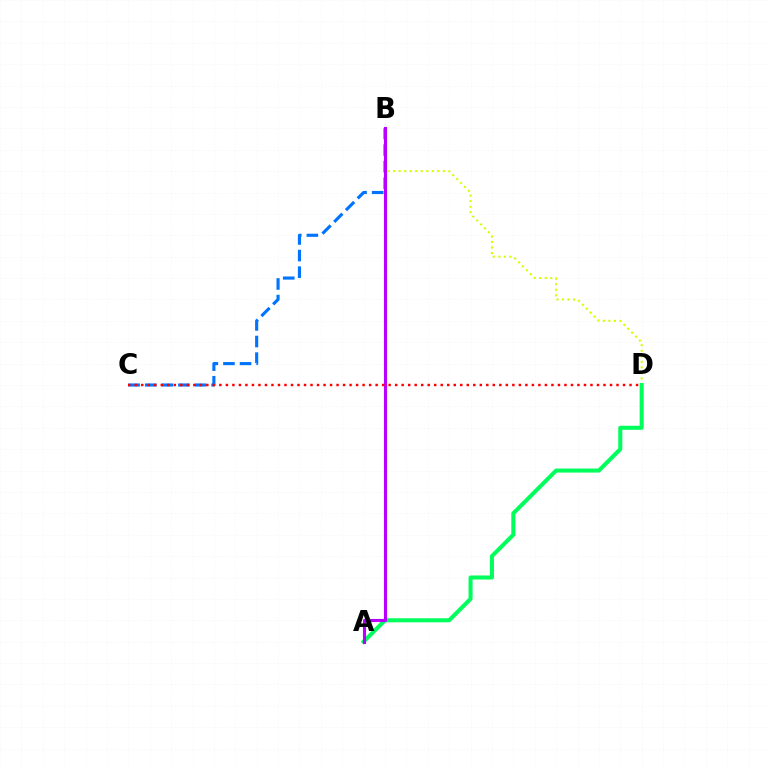{('B', 'D'): [{'color': '#d1ff00', 'line_style': 'dotted', 'thickness': 1.5}], ('B', 'C'): [{'color': '#0074ff', 'line_style': 'dashed', 'thickness': 2.26}], ('A', 'D'): [{'color': '#00ff5c', 'line_style': 'solid', 'thickness': 2.92}], ('A', 'B'): [{'color': '#b900ff', 'line_style': 'solid', 'thickness': 2.23}], ('C', 'D'): [{'color': '#ff0000', 'line_style': 'dotted', 'thickness': 1.77}]}